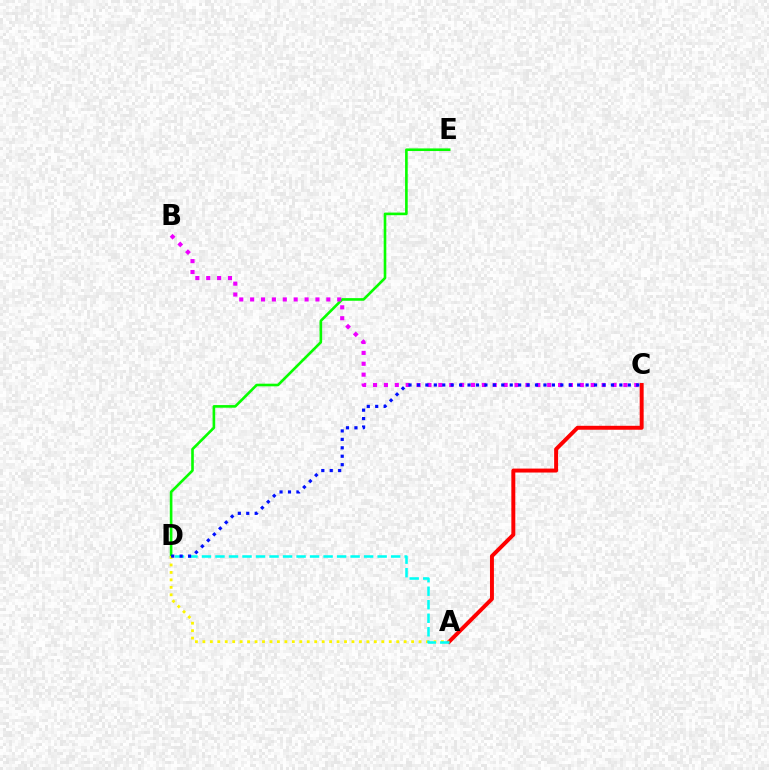{('D', 'E'): [{'color': '#08ff00', 'line_style': 'solid', 'thickness': 1.89}], ('A', 'C'): [{'color': '#ff0000', 'line_style': 'solid', 'thickness': 2.84}], ('B', 'C'): [{'color': '#ee00ff', 'line_style': 'dotted', 'thickness': 2.96}], ('A', 'D'): [{'color': '#fcf500', 'line_style': 'dotted', 'thickness': 2.03}, {'color': '#00fff6', 'line_style': 'dashed', 'thickness': 1.84}], ('C', 'D'): [{'color': '#0010ff', 'line_style': 'dotted', 'thickness': 2.29}]}